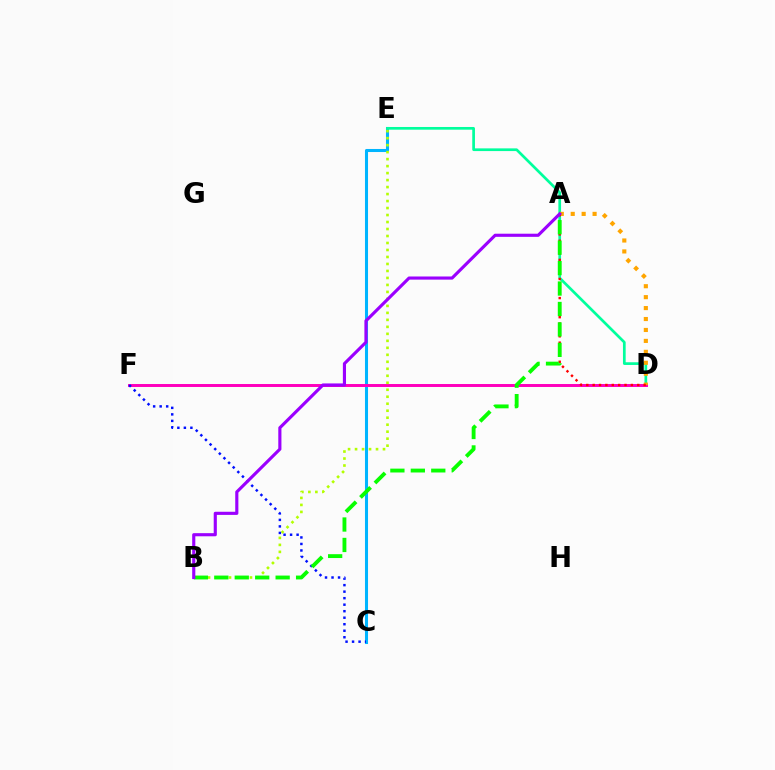{('C', 'E'): [{'color': '#00b5ff', 'line_style': 'solid', 'thickness': 2.2}], ('D', 'E'): [{'color': '#00ff9d', 'line_style': 'solid', 'thickness': 1.95}], ('D', 'F'): [{'color': '#ff00bd', 'line_style': 'solid', 'thickness': 2.13}], ('A', 'D'): [{'color': '#ffa500', 'line_style': 'dotted', 'thickness': 2.97}, {'color': '#ff0000', 'line_style': 'dotted', 'thickness': 1.73}], ('B', 'E'): [{'color': '#b3ff00', 'line_style': 'dotted', 'thickness': 1.9}], ('C', 'F'): [{'color': '#0010ff', 'line_style': 'dotted', 'thickness': 1.77}], ('A', 'B'): [{'color': '#08ff00', 'line_style': 'dashed', 'thickness': 2.78}, {'color': '#9b00ff', 'line_style': 'solid', 'thickness': 2.26}]}